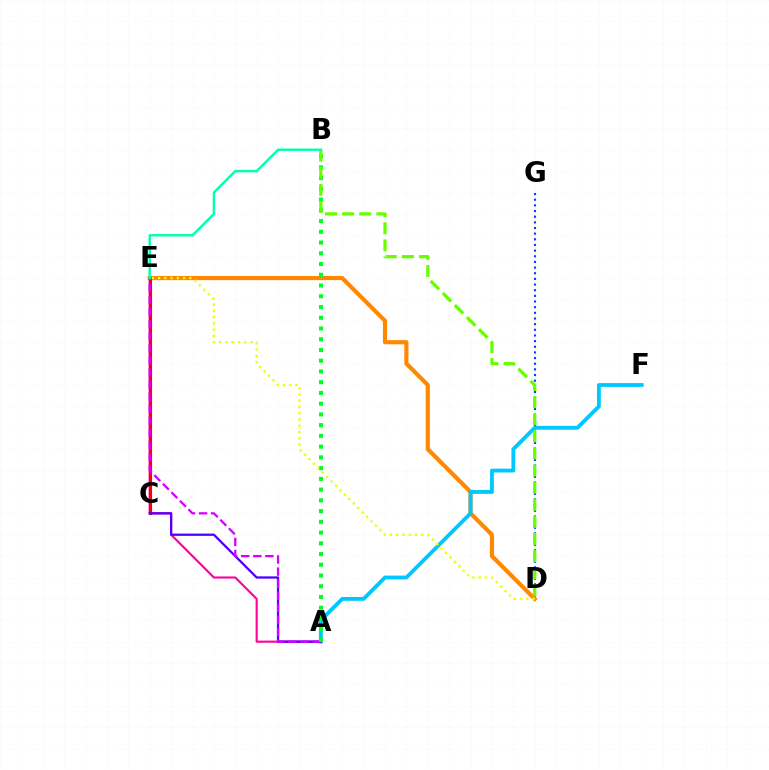{('D', 'G'): [{'color': '#003fff', 'line_style': 'dotted', 'thickness': 1.54}], ('D', 'E'): [{'color': '#ff8800', 'line_style': 'solid', 'thickness': 2.99}, {'color': '#eeff00', 'line_style': 'dotted', 'thickness': 1.7}], ('A', 'F'): [{'color': '#00c7ff', 'line_style': 'solid', 'thickness': 2.75}], ('A', 'E'): [{'color': '#ff00a0', 'line_style': 'solid', 'thickness': 1.53}, {'color': '#d600ff', 'line_style': 'dashed', 'thickness': 1.64}], ('C', 'E'): [{'color': '#ff0000', 'line_style': 'solid', 'thickness': 2.26}], ('A', 'C'): [{'color': '#4f00ff', 'line_style': 'solid', 'thickness': 1.64}], ('A', 'B'): [{'color': '#00ff27', 'line_style': 'dotted', 'thickness': 2.92}], ('B', 'D'): [{'color': '#66ff00', 'line_style': 'dashed', 'thickness': 2.32}], ('B', 'E'): [{'color': '#00ffaf', 'line_style': 'solid', 'thickness': 1.74}]}